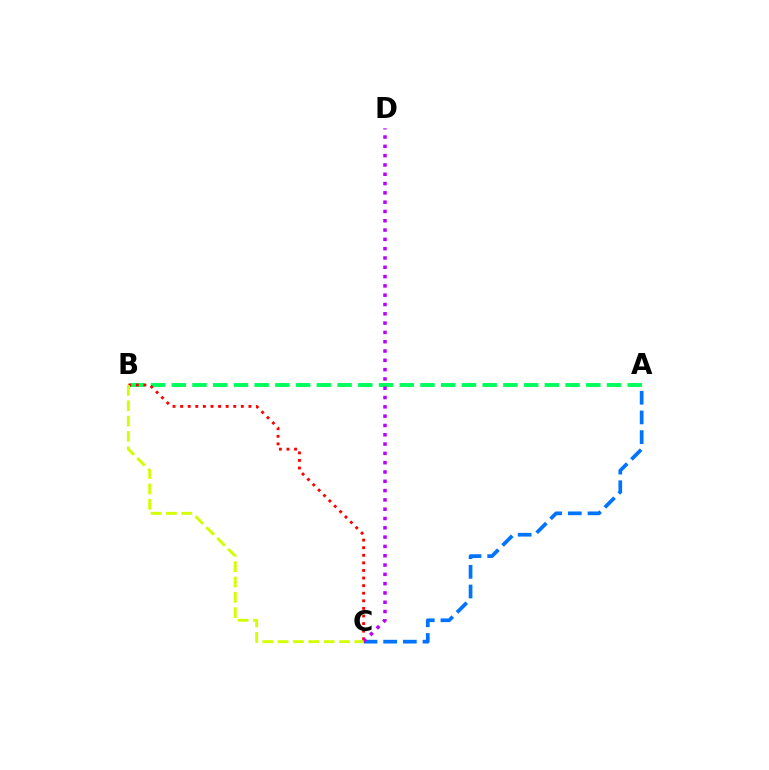{('A', 'C'): [{'color': '#0074ff', 'line_style': 'dashed', 'thickness': 2.67}], ('A', 'B'): [{'color': '#00ff5c', 'line_style': 'dashed', 'thickness': 2.82}], ('B', 'C'): [{'color': '#ff0000', 'line_style': 'dotted', 'thickness': 2.06}, {'color': '#d1ff00', 'line_style': 'dashed', 'thickness': 2.09}], ('C', 'D'): [{'color': '#b900ff', 'line_style': 'dotted', 'thickness': 2.53}]}